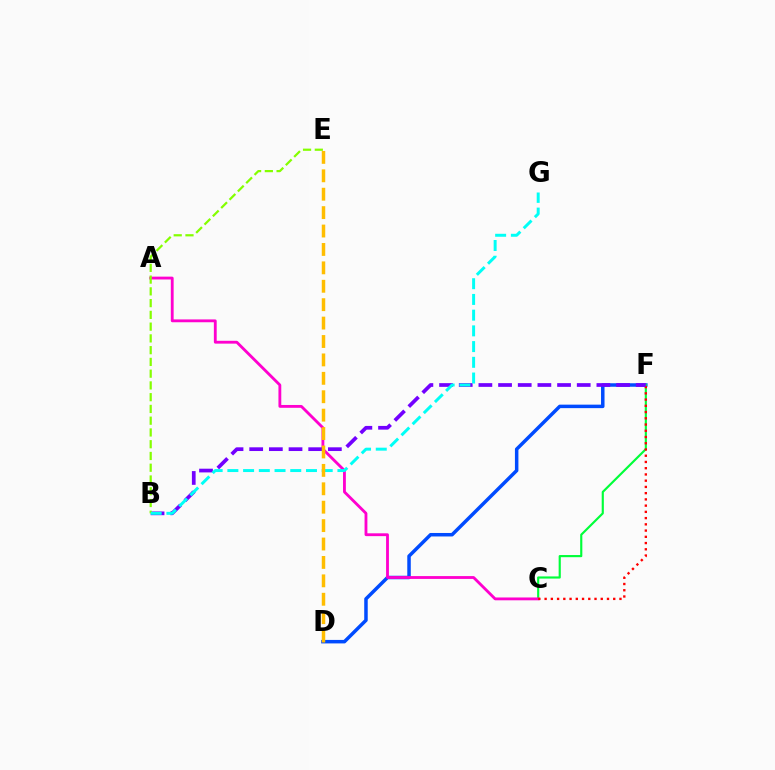{('D', 'F'): [{'color': '#004bff', 'line_style': 'solid', 'thickness': 2.51}], ('C', 'F'): [{'color': '#00ff39', 'line_style': 'solid', 'thickness': 1.55}, {'color': '#ff0000', 'line_style': 'dotted', 'thickness': 1.69}], ('A', 'C'): [{'color': '#ff00cf', 'line_style': 'solid', 'thickness': 2.04}], ('B', 'F'): [{'color': '#7200ff', 'line_style': 'dashed', 'thickness': 2.67}], ('B', 'E'): [{'color': '#84ff00', 'line_style': 'dashed', 'thickness': 1.6}], ('B', 'G'): [{'color': '#00fff6', 'line_style': 'dashed', 'thickness': 2.14}], ('D', 'E'): [{'color': '#ffbd00', 'line_style': 'dashed', 'thickness': 2.5}]}